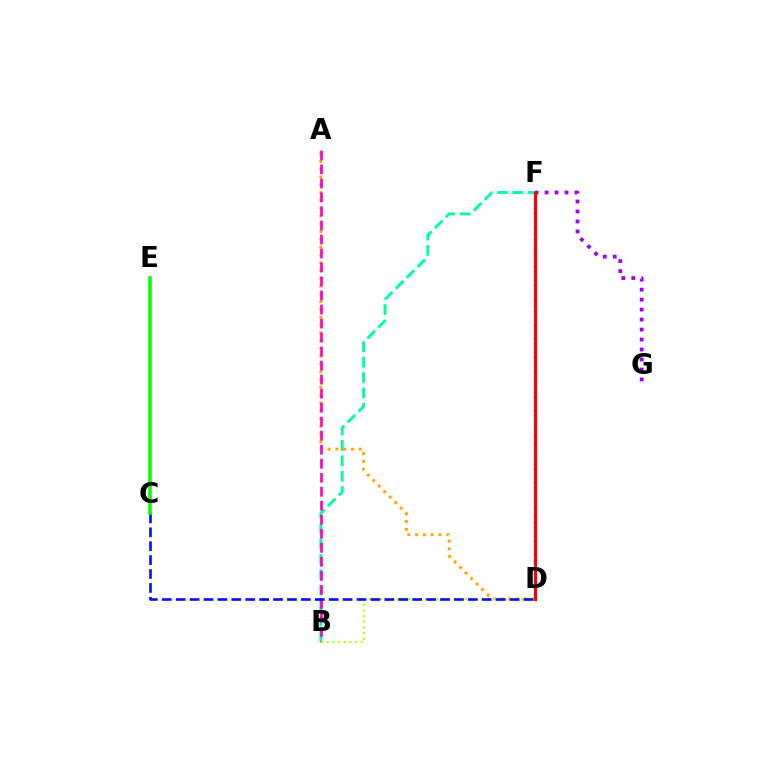{('B', 'F'): [{'color': '#00ff9d', 'line_style': 'dashed', 'thickness': 2.09}], ('A', 'D'): [{'color': '#ffa500', 'line_style': 'dotted', 'thickness': 2.12}], ('A', 'B'): [{'color': '#ff00bd', 'line_style': 'dashed', 'thickness': 1.9}], ('B', 'D'): [{'color': '#b3ff00', 'line_style': 'dotted', 'thickness': 1.54}], ('C', 'D'): [{'color': '#0010ff', 'line_style': 'dashed', 'thickness': 1.89}], ('D', 'F'): [{'color': '#00b5ff', 'line_style': 'dotted', 'thickness': 1.78}, {'color': '#ff0000', 'line_style': 'solid', 'thickness': 2.27}], ('F', 'G'): [{'color': '#9b00ff', 'line_style': 'dotted', 'thickness': 2.71}], ('C', 'E'): [{'color': '#08ff00', 'line_style': 'solid', 'thickness': 2.57}]}